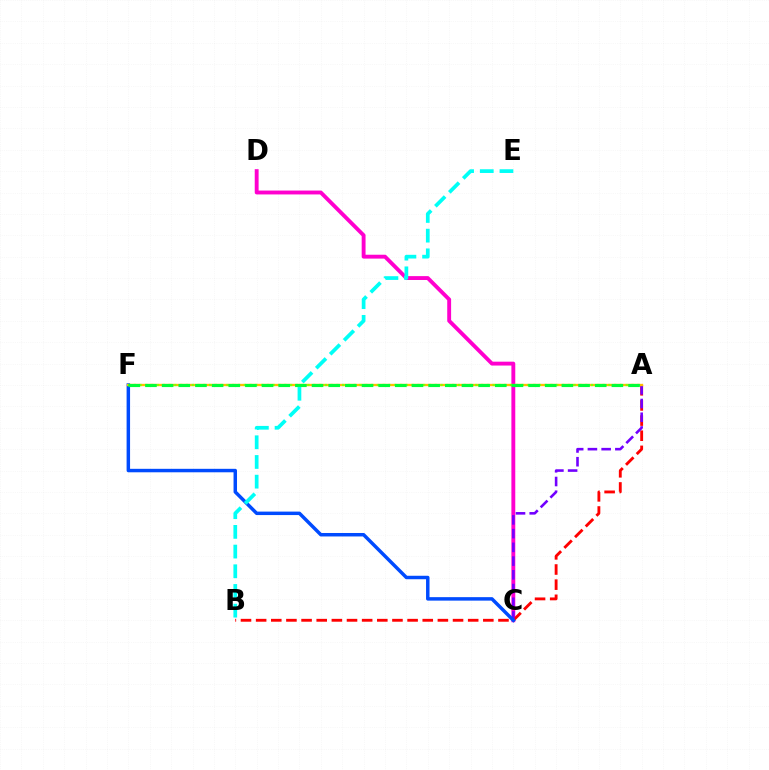{('C', 'D'): [{'color': '#ff00cf', 'line_style': 'solid', 'thickness': 2.79}], ('A', 'B'): [{'color': '#ff0000', 'line_style': 'dashed', 'thickness': 2.06}], ('A', 'C'): [{'color': '#7200ff', 'line_style': 'dashed', 'thickness': 1.86}], ('C', 'F'): [{'color': '#004bff', 'line_style': 'solid', 'thickness': 2.5}], ('A', 'F'): [{'color': '#ffbd00', 'line_style': 'solid', 'thickness': 1.68}, {'color': '#84ff00', 'line_style': 'dotted', 'thickness': 1.57}, {'color': '#00ff39', 'line_style': 'dashed', 'thickness': 2.26}], ('B', 'E'): [{'color': '#00fff6', 'line_style': 'dashed', 'thickness': 2.68}]}